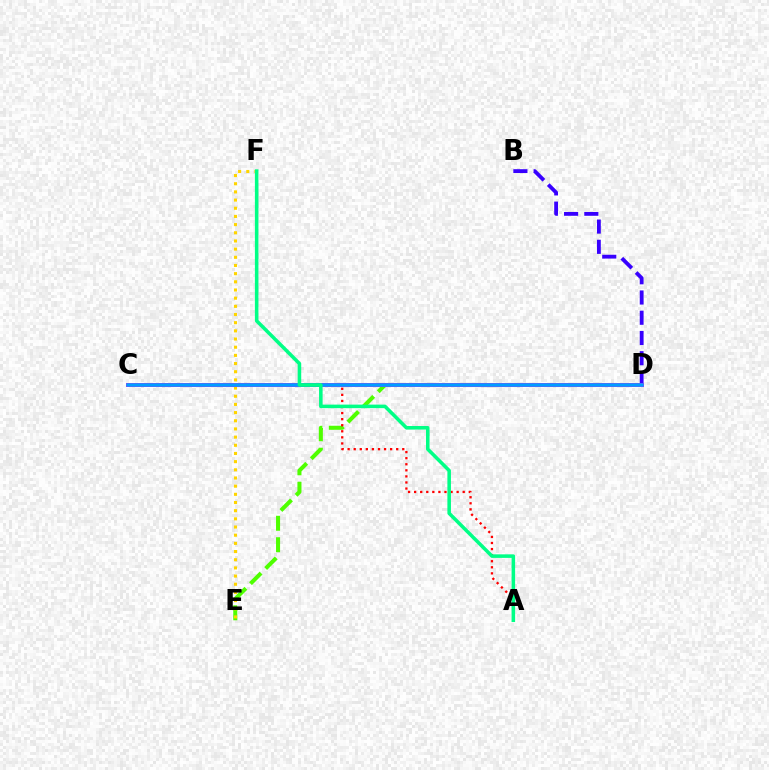{('B', 'D'): [{'color': '#3700ff', 'line_style': 'dashed', 'thickness': 2.75}], ('D', 'E'): [{'color': '#4fff00', 'line_style': 'dashed', 'thickness': 2.91}], ('A', 'C'): [{'color': '#ff0000', 'line_style': 'dotted', 'thickness': 1.65}], ('E', 'F'): [{'color': '#ffd500', 'line_style': 'dotted', 'thickness': 2.22}], ('C', 'D'): [{'color': '#ff00ed', 'line_style': 'solid', 'thickness': 2.89}, {'color': '#009eff', 'line_style': 'solid', 'thickness': 2.52}], ('A', 'F'): [{'color': '#00ff86', 'line_style': 'solid', 'thickness': 2.56}]}